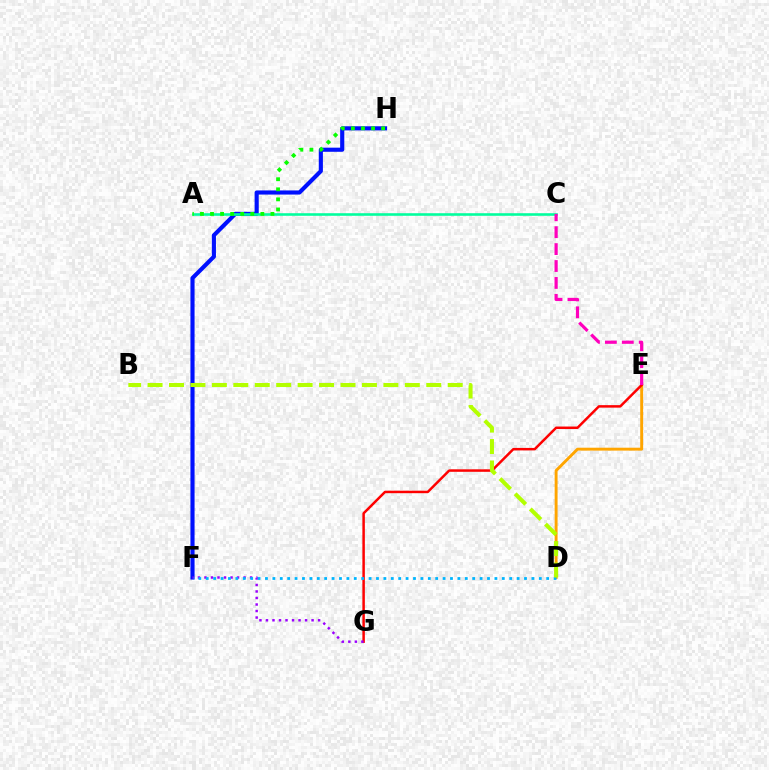{('D', 'E'): [{'color': '#ffa500', 'line_style': 'solid', 'thickness': 2.1}], ('F', 'H'): [{'color': '#0010ff', 'line_style': 'solid', 'thickness': 2.97}], ('E', 'G'): [{'color': '#ff0000', 'line_style': 'solid', 'thickness': 1.79}], ('F', 'G'): [{'color': '#9b00ff', 'line_style': 'dotted', 'thickness': 1.77}], ('A', 'C'): [{'color': '#00ff9d', 'line_style': 'solid', 'thickness': 1.86}], ('D', 'F'): [{'color': '#00b5ff', 'line_style': 'dotted', 'thickness': 2.01}], ('A', 'H'): [{'color': '#08ff00', 'line_style': 'dotted', 'thickness': 2.74}], ('C', 'E'): [{'color': '#ff00bd', 'line_style': 'dashed', 'thickness': 2.3}], ('B', 'D'): [{'color': '#b3ff00', 'line_style': 'dashed', 'thickness': 2.91}]}